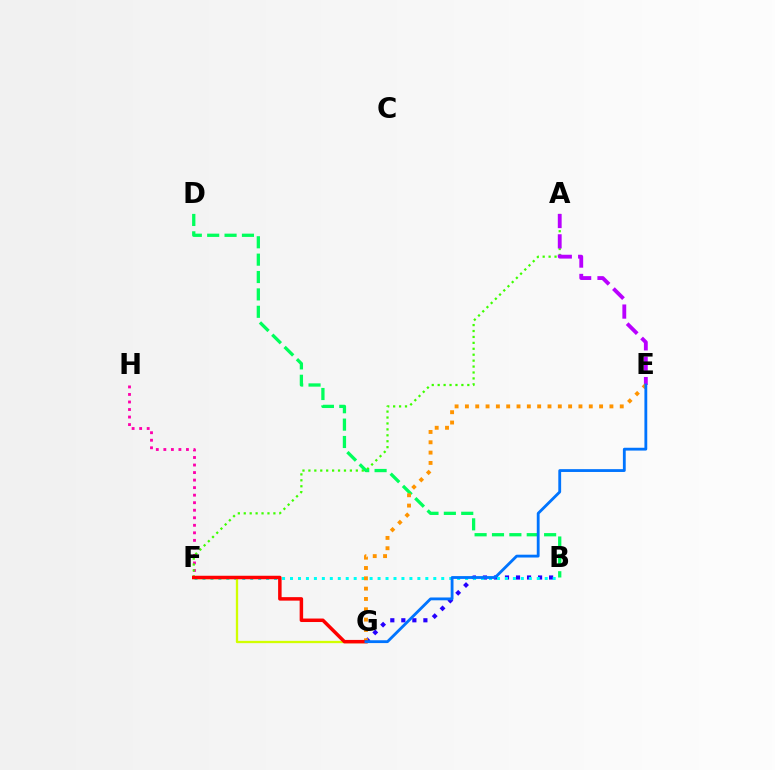{('B', 'G'): [{'color': '#2500ff', 'line_style': 'dotted', 'thickness': 3.0}], ('B', 'F'): [{'color': '#00fff6', 'line_style': 'dotted', 'thickness': 2.16}], ('F', 'H'): [{'color': '#ff00ac', 'line_style': 'dotted', 'thickness': 2.05}], ('A', 'F'): [{'color': '#3dff00', 'line_style': 'dotted', 'thickness': 1.61}], ('F', 'G'): [{'color': '#d1ff00', 'line_style': 'solid', 'thickness': 1.66}, {'color': '#ff0000', 'line_style': 'solid', 'thickness': 2.51}], ('A', 'E'): [{'color': '#b900ff', 'line_style': 'dashed', 'thickness': 2.77}], ('B', 'D'): [{'color': '#00ff5c', 'line_style': 'dashed', 'thickness': 2.36}], ('E', 'G'): [{'color': '#ff9400', 'line_style': 'dotted', 'thickness': 2.8}, {'color': '#0074ff', 'line_style': 'solid', 'thickness': 2.03}]}